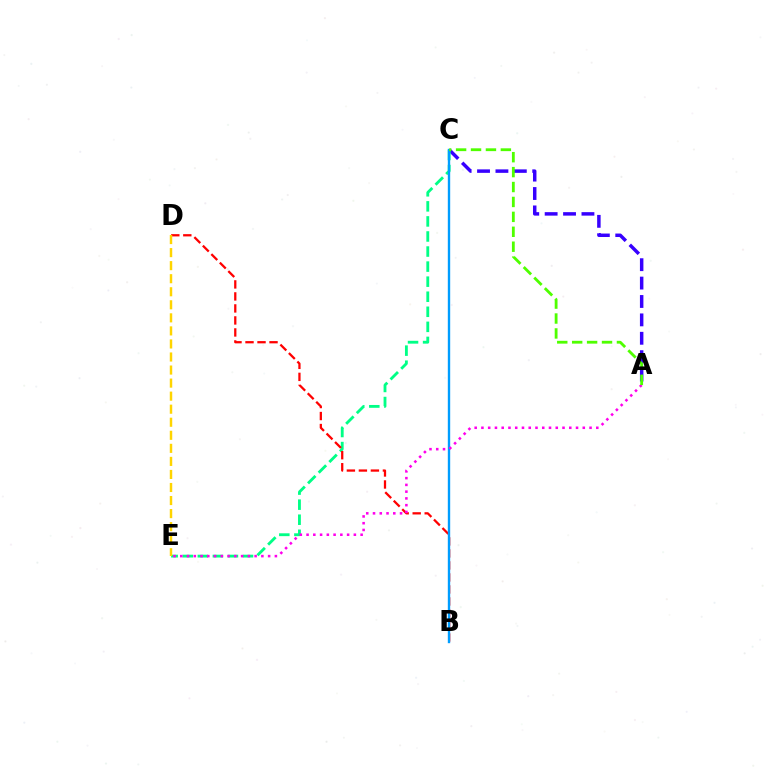{('A', 'C'): [{'color': '#3700ff', 'line_style': 'dashed', 'thickness': 2.5}, {'color': '#4fff00', 'line_style': 'dashed', 'thickness': 2.03}], ('C', 'E'): [{'color': '#00ff86', 'line_style': 'dashed', 'thickness': 2.05}], ('B', 'D'): [{'color': '#ff0000', 'line_style': 'dashed', 'thickness': 1.63}], ('B', 'C'): [{'color': '#009eff', 'line_style': 'solid', 'thickness': 1.71}], ('A', 'E'): [{'color': '#ff00ed', 'line_style': 'dotted', 'thickness': 1.84}], ('D', 'E'): [{'color': '#ffd500', 'line_style': 'dashed', 'thickness': 1.77}]}